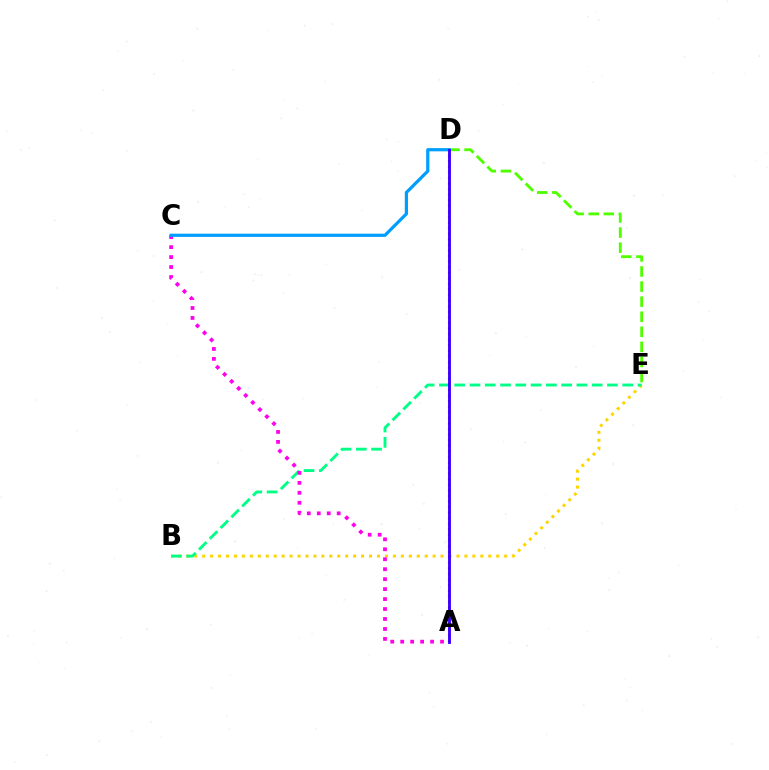{('B', 'E'): [{'color': '#ffd500', 'line_style': 'dotted', 'thickness': 2.16}, {'color': '#00ff86', 'line_style': 'dashed', 'thickness': 2.08}], ('D', 'E'): [{'color': '#4fff00', 'line_style': 'dashed', 'thickness': 2.05}], ('A', 'C'): [{'color': '#ff00ed', 'line_style': 'dotted', 'thickness': 2.71}], ('C', 'D'): [{'color': '#009eff', 'line_style': 'solid', 'thickness': 2.31}], ('A', 'D'): [{'color': '#ff0000', 'line_style': 'dotted', 'thickness': 1.52}, {'color': '#3700ff', 'line_style': 'solid', 'thickness': 2.06}]}